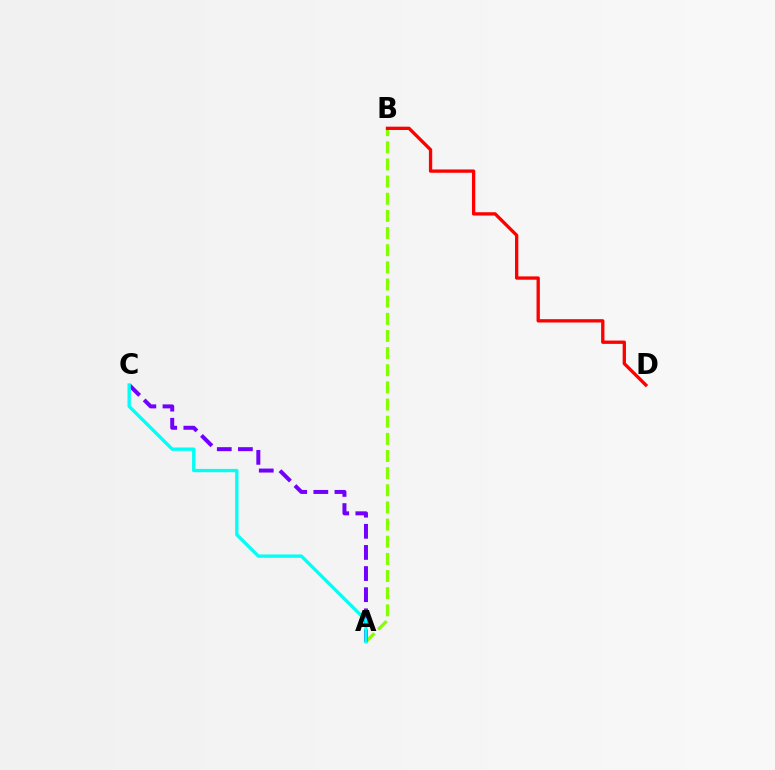{('A', 'B'): [{'color': '#84ff00', 'line_style': 'dashed', 'thickness': 2.33}], ('B', 'D'): [{'color': '#ff0000', 'line_style': 'solid', 'thickness': 2.39}], ('A', 'C'): [{'color': '#7200ff', 'line_style': 'dashed', 'thickness': 2.87}, {'color': '#00fff6', 'line_style': 'solid', 'thickness': 2.4}]}